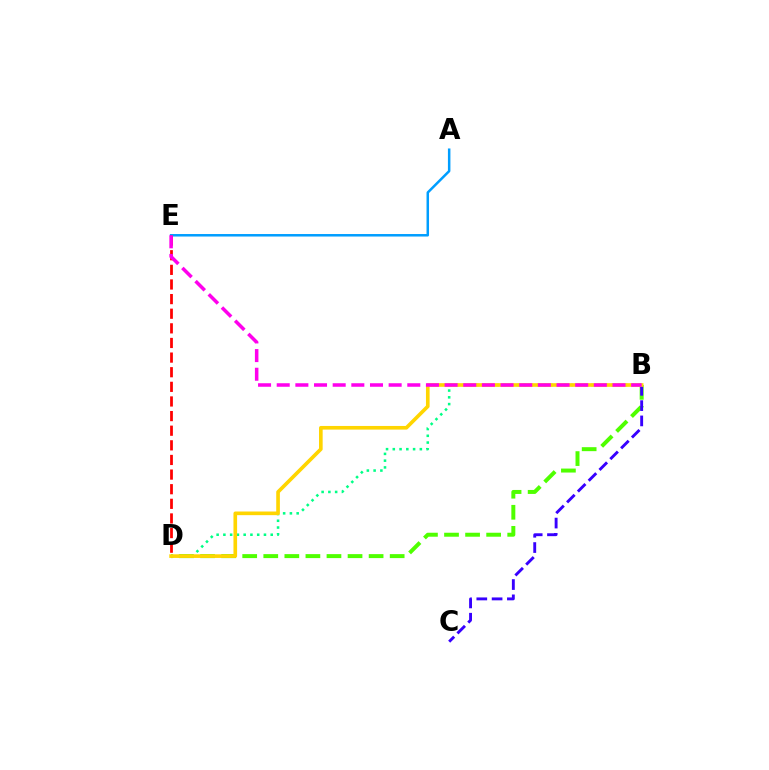{('B', 'D'): [{'color': '#4fff00', 'line_style': 'dashed', 'thickness': 2.86}, {'color': '#00ff86', 'line_style': 'dotted', 'thickness': 1.84}, {'color': '#ffd500', 'line_style': 'solid', 'thickness': 2.62}], ('A', 'E'): [{'color': '#009eff', 'line_style': 'solid', 'thickness': 1.8}], ('D', 'E'): [{'color': '#ff0000', 'line_style': 'dashed', 'thickness': 1.99}], ('B', 'C'): [{'color': '#3700ff', 'line_style': 'dashed', 'thickness': 2.08}], ('B', 'E'): [{'color': '#ff00ed', 'line_style': 'dashed', 'thickness': 2.53}]}